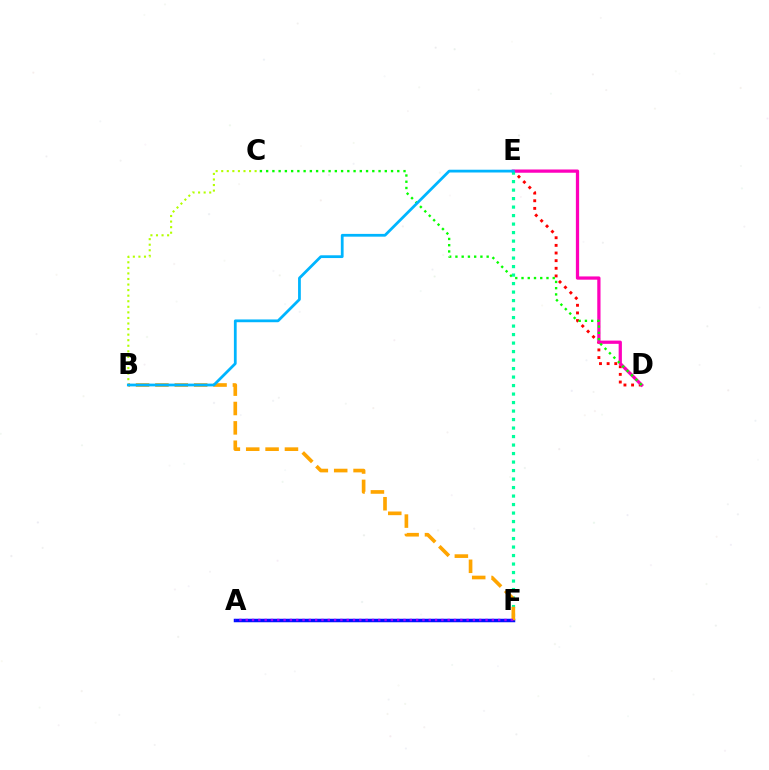{('D', 'E'): [{'color': '#ff0000', 'line_style': 'dotted', 'thickness': 2.08}, {'color': '#ff00bd', 'line_style': 'solid', 'thickness': 2.34}], ('C', 'D'): [{'color': '#08ff00', 'line_style': 'dotted', 'thickness': 1.7}], ('A', 'F'): [{'color': '#0010ff', 'line_style': 'solid', 'thickness': 2.51}, {'color': '#9b00ff', 'line_style': 'dotted', 'thickness': 1.71}], ('E', 'F'): [{'color': '#00ff9d', 'line_style': 'dotted', 'thickness': 2.31}], ('B', 'C'): [{'color': '#b3ff00', 'line_style': 'dotted', 'thickness': 1.51}], ('B', 'F'): [{'color': '#ffa500', 'line_style': 'dashed', 'thickness': 2.63}], ('B', 'E'): [{'color': '#00b5ff', 'line_style': 'solid', 'thickness': 1.99}]}